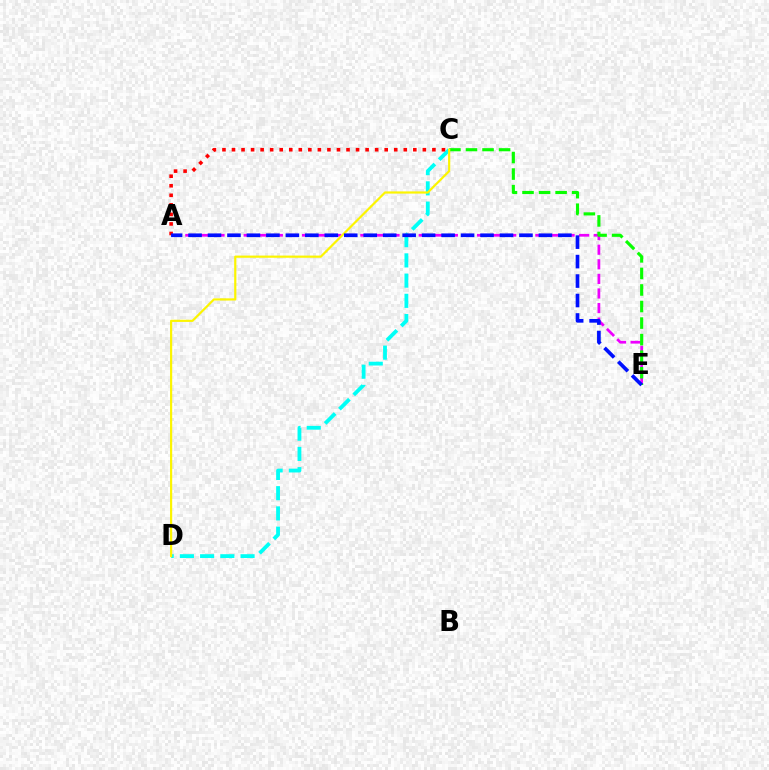{('A', 'E'): [{'color': '#ee00ff', 'line_style': 'dashed', 'thickness': 1.98}, {'color': '#0010ff', 'line_style': 'dashed', 'thickness': 2.64}], ('C', 'D'): [{'color': '#00fff6', 'line_style': 'dashed', 'thickness': 2.75}, {'color': '#fcf500', 'line_style': 'solid', 'thickness': 1.58}], ('C', 'E'): [{'color': '#08ff00', 'line_style': 'dashed', 'thickness': 2.25}], ('A', 'C'): [{'color': '#ff0000', 'line_style': 'dotted', 'thickness': 2.59}]}